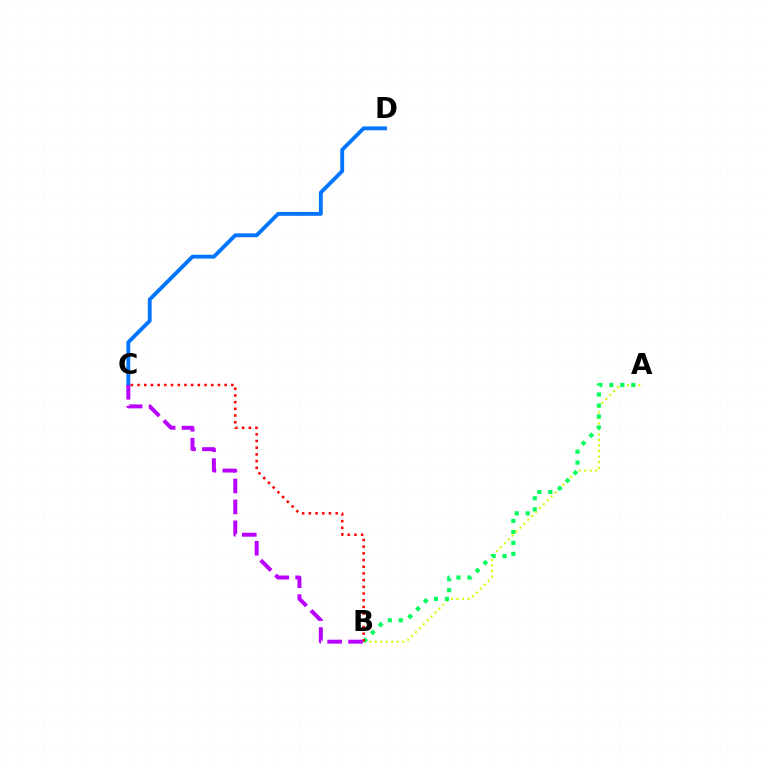{('A', 'B'): [{'color': '#d1ff00', 'line_style': 'dotted', 'thickness': 1.5}, {'color': '#00ff5c', 'line_style': 'dotted', 'thickness': 2.99}], ('C', 'D'): [{'color': '#0074ff', 'line_style': 'solid', 'thickness': 2.76}], ('B', 'C'): [{'color': '#ff0000', 'line_style': 'dotted', 'thickness': 1.82}, {'color': '#b900ff', 'line_style': 'dashed', 'thickness': 2.84}]}